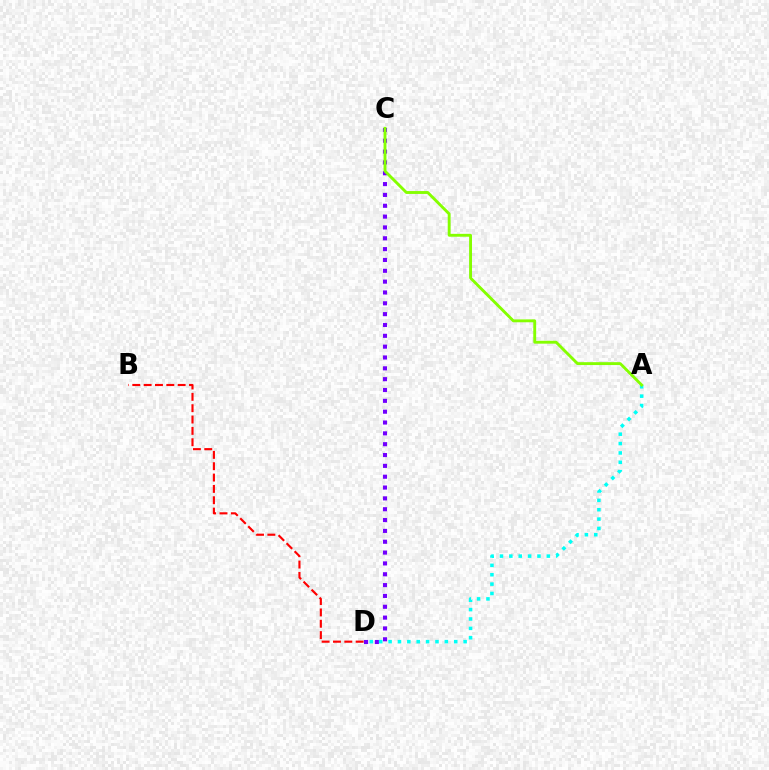{('C', 'D'): [{'color': '#7200ff', 'line_style': 'dotted', 'thickness': 2.94}], ('A', 'D'): [{'color': '#00fff6', 'line_style': 'dotted', 'thickness': 2.55}], ('A', 'C'): [{'color': '#84ff00', 'line_style': 'solid', 'thickness': 2.07}], ('B', 'D'): [{'color': '#ff0000', 'line_style': 'dashed', 'thickness': 1.54}]}